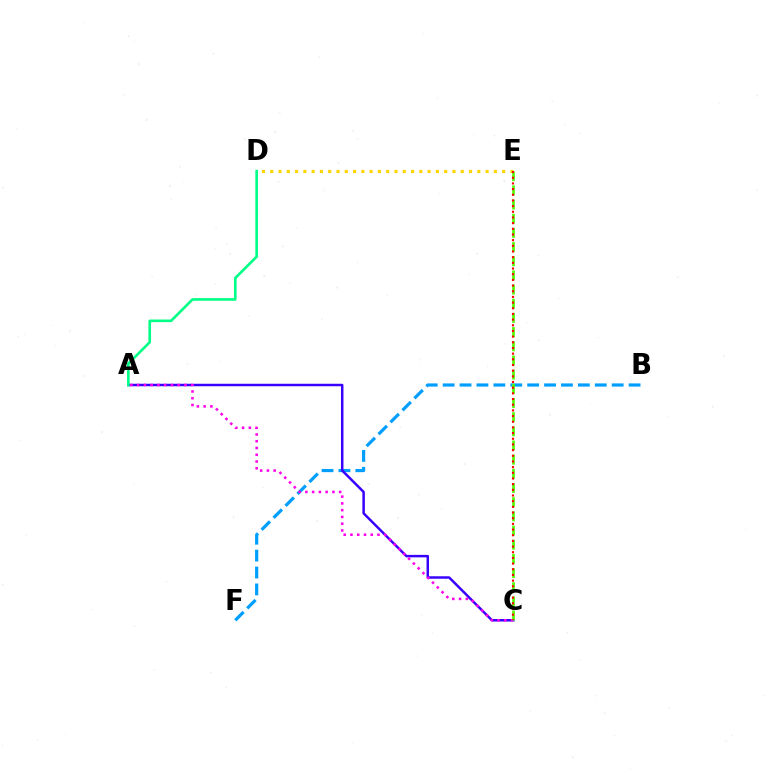{('B', 'F'): [{'color': '#009eff', 'line_style': 'dashed', 'thickness': 2.3}], ('D', 'E'): [{'color': '#ffd500', 'line_style': 'dotted', 'thickness': 2.25}], ('A', 'C'): [{'color': '#3700ff', 'line_style': 'solid', 'thickness': 1.79}, {'color': '#ff00ed', 'line_style': 'dotted', 'thickness': 1.84}], ('A', 'D'): [{'color': '#00ff86', 'line_style': 'solid', 'thickness': 1.9}], ('C', 'E'): [{'color': '#4fff00', 'line_style': 'dashed', 'thickness': 1.93}, {'color': '#ff0000', 'line_style': 'dotted', 'thickness': 1.54}]}